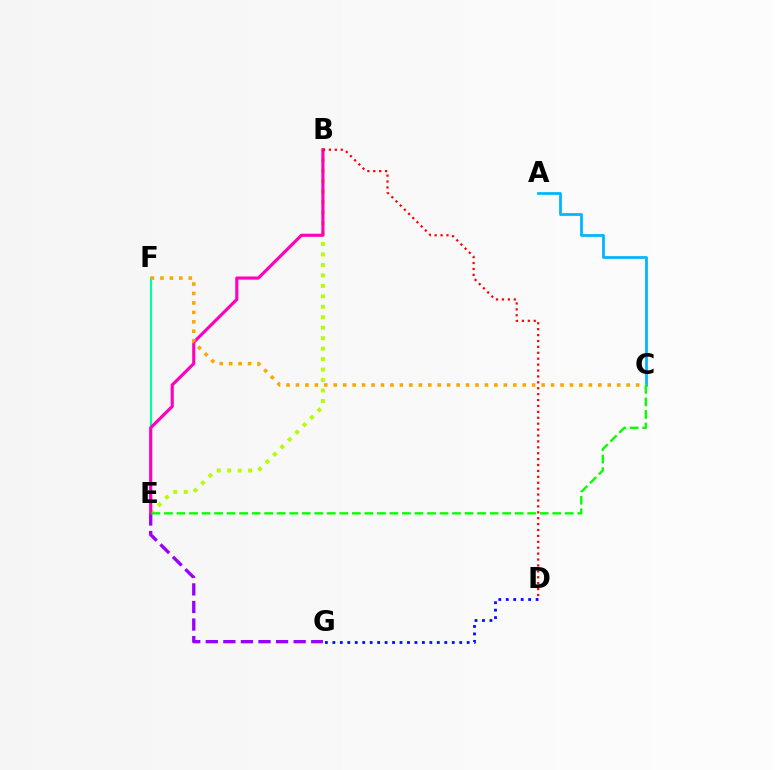{('E', 'F'): [{'color': '#00ff9d', 'line_style': 'solid', 'thickness': 1.56}], ('A', 'C'): [{'color': '#00b5ff', 'line_style': 'solid', 'thickness': 1.98}], ('B', 'E'): [{'color': '#b3ff00', 'line_style': 'dotted', 'thickness': 2.84}, {'color': '#ff00bd', 'line_style': 'solid', 'thickness': 2.26}], ('E', 'G'): [{'color': '#9b00ff', 'line_style': 'dashed', 'thickness': 2.39}], ('B', 'D'): [{'color': '#ff0000', 'line_style': 'dotted', 'thickness': 1.6}], ('C', 'F'): [{'color': '#ffa500', 'line_style': 'dotted', 'thickness': 2.57}], ('D', 'G'): [{'color': '#0010ff', 'line_style': 'dotted', 'thickness': 2.03}], ('C', 'E'): [{'color': '#08ff00', 'line_style': 'dashed', 'thickness': 1.7}]}